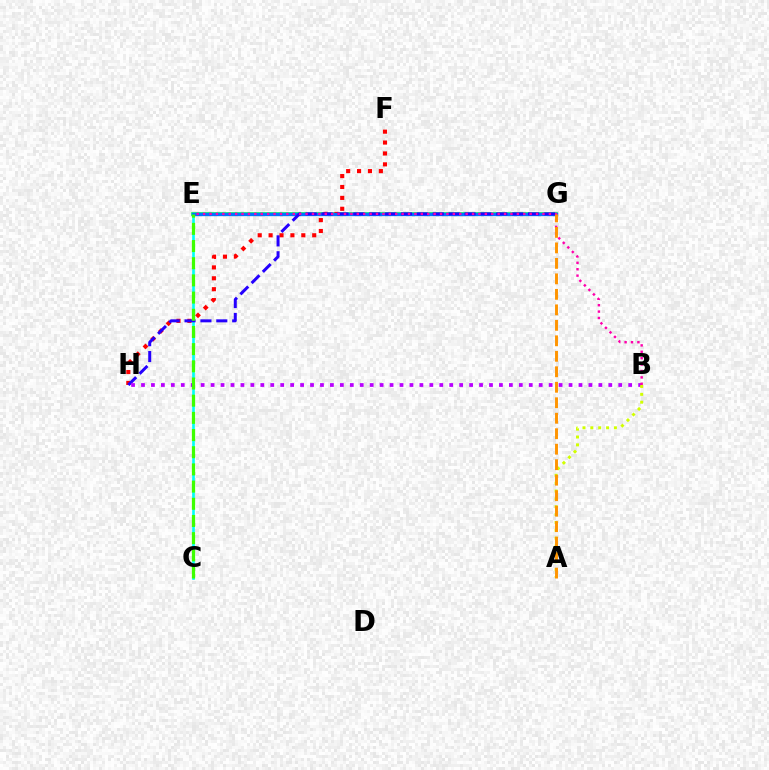{('C', 'E'): [{'color': '#00fff6', 'line_style': 'solid', 'thickness': 1.9}, {'color': '#3dff00', 'line_style': 'dashed', 'thickness': 2.33}], ('E', 'G'): [{'color': '#00ff5c', 'line_style': 'solid', 'thickness': 2.63}, {'color': '#0074ff', 'line_style': 'solid', 'thickness': 2.41}], ('F', 'H'): [{'color': '#ff0000', 'line_style': 'dotted', 'thickness': 2.96}], ('G', 'H'): [{'color': '#2500ff', 'line_style': 'dashed', 'thickness': 2.16}], ('B', 'H'): [{'color': '#b900ff', 'line_style': 'dotted', 'thickness': 2.7}], ('A', 'B'): [{'color': '#d1ff00', 'line_style': 'dotted', 'thickness': 2.14}], ('B', 'E'): [{'color': '#ff00ac', 'line_style': 'dotted', 'thickness': 1.74}], ('A', 'G'): [{'color': '#ff9400', 'line_style': 'dashed', 'thickness': 2.1}]}